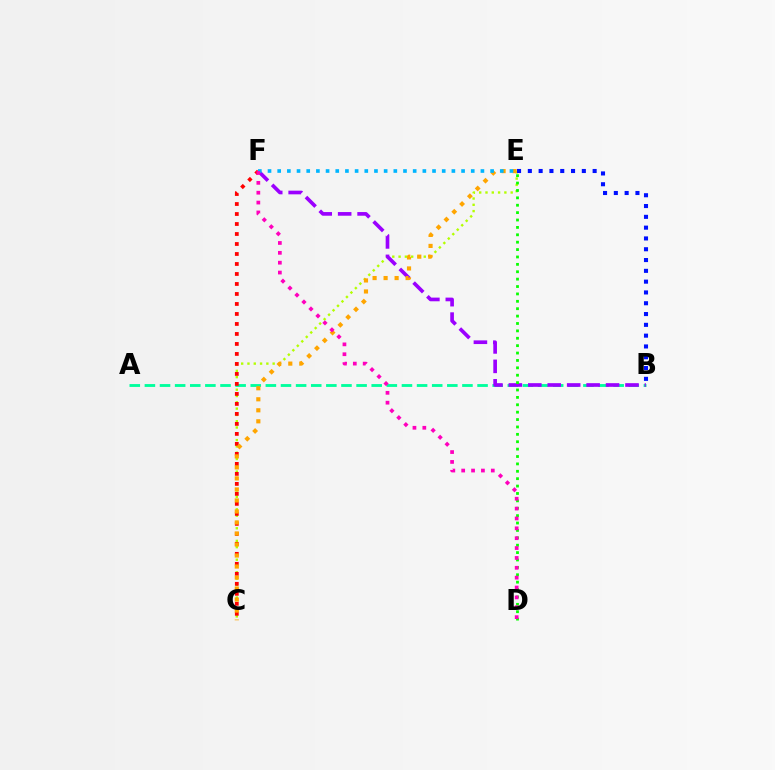{('C', 'E'): [{'color': '#b3ff00', 'line_style': 'dotted', 'thickness': 1.71}, {'color': '#ffa500', 'line_style': 'dotted', 'thickness': 2.99}], ('A', 'B'): [{'color': '#00ff9d', 'line_style': 'dashed', 'thickness': 2.05}], ('C', 'F'): [{'color': '#ff0000', 'line_style': 'dotted', 'thickness': 2.72}], ('B', 'F'): [{'color': '#9b00ff', 'line_style': 'dashed', 'thickness': 2.64}], ('B', 'E'): [{'color': '#0010ff', 'line_style': 'dotted', 'thickness': 2.93}], ('E', 'F'): [{'color': '#00b5ff', 'line_style': 'dotted', 'thickness': 2.63}], ('D', 'E'): [{'color': '#08ff00', 'line_style': 'dotted', 'thickness': 2.01}], ('D', 'F'): [{'color': '#ff00bd', 'line_style': 'dotted', 'thickness': 2.68}]}